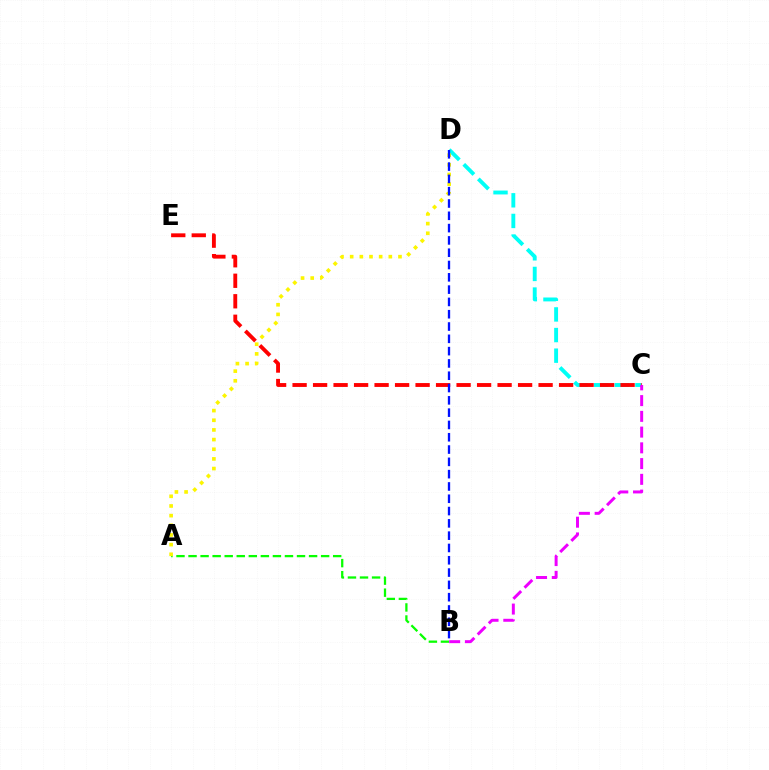{('C', 'D'): [{'color': '#00fff6', 'line_style': 'dashed', 'thickness': 2.8}], ('A', 'B'): [{'color': '#08ff00', 'line_style': 'dashed', 'thickness': 1.64}], ('A', 'D'): [{'color': '#fcf500', 'line_style': 'dotted', 'thickness': 2.63}], ('C', 'E'): [{'color': '#ff0000', 'line_style': 'dashed', 'thickness': 2.78}], ('B', 'D'): [{'color': '#0010ff', 'line_style': 'dashed', 'thickness': 1.67}], ('B', 'C'): [{'color': '#ee00ff', 'line_style': 'dashed', 'thickness': 2.14}]}